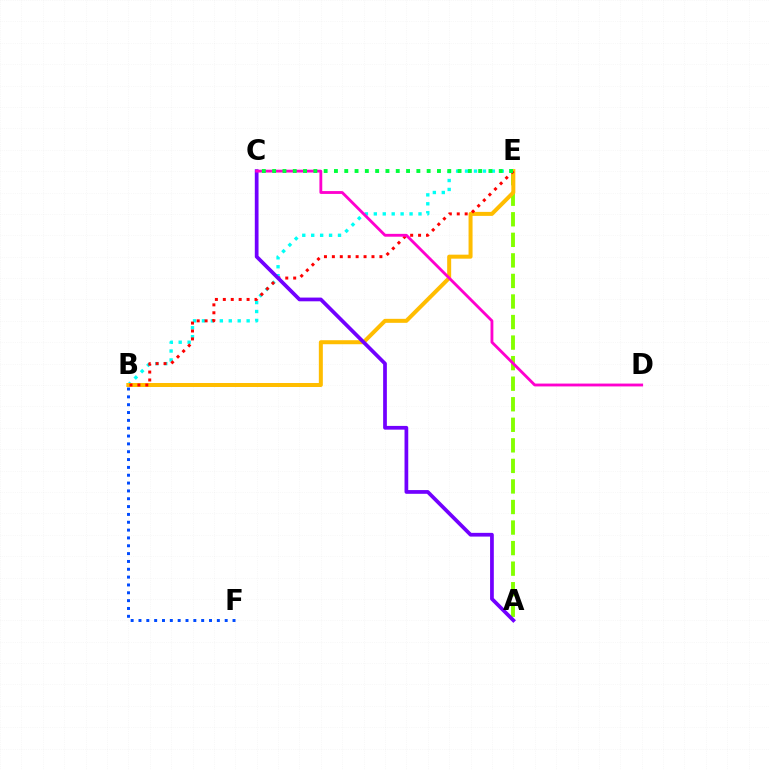{('B', 'F'): [{'color': '#004bff', 'line_style': 'dotted', 'thickness': 2.13}], ('A', 'E'): [{'color': '#84ff00', 'line_style': 'dashed', 'thickness': 2.79}], ('B', 'E'): [{'color': '#00fff6', 'line_style': 'dotted', 'thickness': 2.43}, {'color': '#ffbd00', 'line_style': 'solid', 'thickness': 2.88}, {'color': '#ff0000', 'line_style': 'dotted', 'thickness': 2.15}], ('A', 'C'): [{'color': '#7200ff', 'line_style': 'solid', 'thickness': 2.69}], ('C', 'D'): [{'color': '#ff00cf', 'line_style': 'solid', 'thickness': 2.05}], ('C', 'E'): [{'color': '#00ff39', 'line_style': 'dotted', 'thickness': 2.8}]}